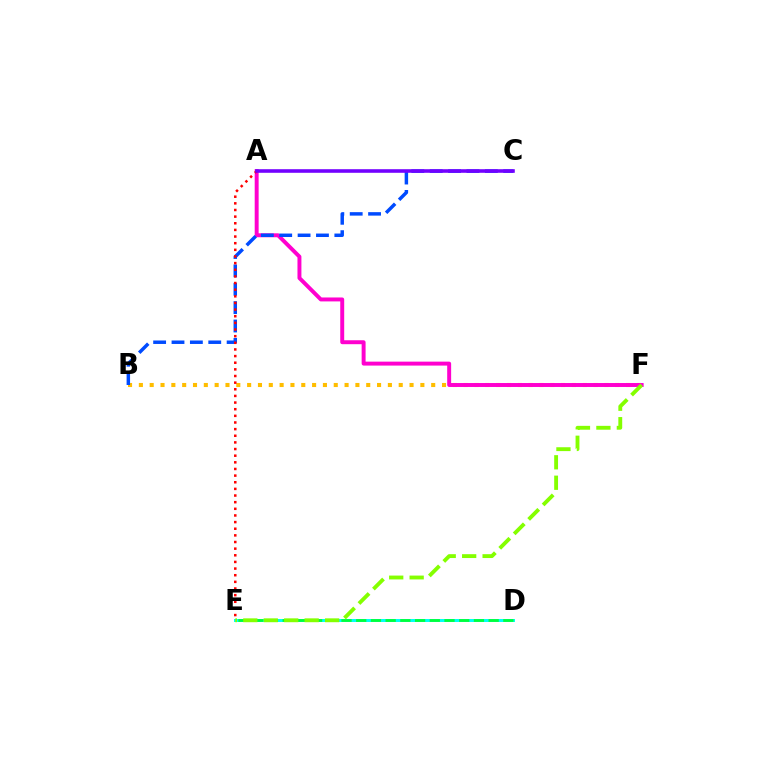{('D', 'E'): [{'color': '#00fff6', 'line_style': 'solid', 'thickness': 2.14}, {'color': '#00ff39', 'line_style': 'dashed', 'thickness': 2.0}], ('B', 'F'): [{'color': '#ffbd00', 'line_style': 'dotted', 'thickness': 2.94}], ('A', 'F'): [{'color': '#ff00cf', 'line_style': 'solid', 'thickness': 2.84}], ('B', 'C'): [{'color': '#004bff', 'line_style': 'dashed', 'thickness': 2.5}], ('A', 'E'): [{'color': '#ff0000', 'line_style': 'dotted', 'thickness': 1.8}], ('E', 'F'): [{'color': '#84ff00', 'line_style': 'dashed', 'thickness': 2.78}], ('A', 'C'): [{'color': '#7200ff', 'line_style': 'solid', 'thickness': 2.58}]}